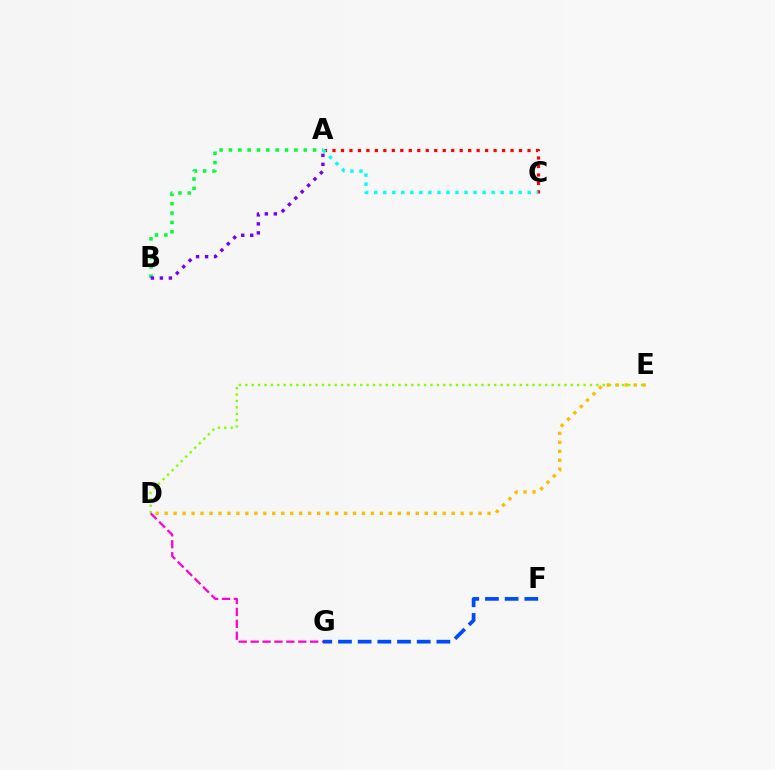{('D', 'E'): [{'color': '#84ff00', 'line_style': 'dotted', 'thickness': 1.73}, {'color': '#ffbd00', 'line_style': 'dotted', 'thickness': 2.44}], ('A', 'B'): [{'color': '#00ff39', 'line_style': 'dotted', 'thickness': 2.54}, {'color': '#7200ff', 'line_style': 'dotted', 'thickness': 2.44}], ('A', 'C'): [{'color': '#ff0000', 'line_style': 'dotted', 'thickness': 2.3}, {'color': '#00fff6', 'line_style': 'dotted', 'thickness': 2.45}], ('F', 'G'): [{'color': '#004bff', 'line_style': 'dashed', 'thickness': 2.67}], ('D', 'G'): [{'color': '#ff00cf', 'line_style': 'dashed', 'thickness': 1.62}]}